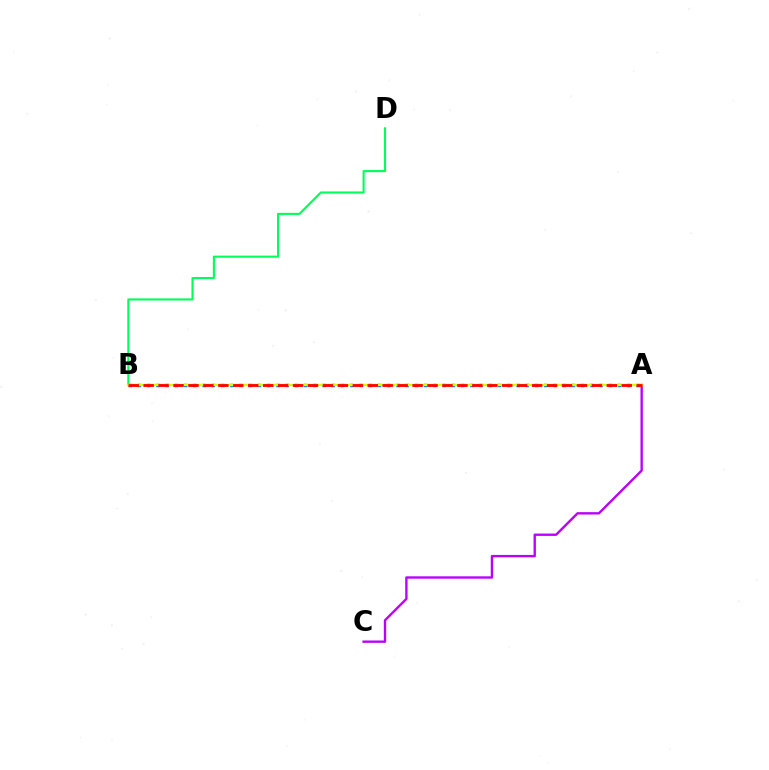{('B', 'D'): [{'color': '#00ff5c', 'line_style': 'solid', 'thickness': 1.52}], ('A', 'B'): [{'color': '#0074ff', 'line_style': 'dotted', 'thickness': 2.51}, {'color': '#d1ff00', 'line_style': 'solid', 'thickness': 1.7}, {'color': '#ff0000', 'line_style': 'dashed', 'thickness': 2.03}], ('A', 'C'): [{'color': '#b900ff', 'line_style': 'solid', 'thickness': 1.71}]}